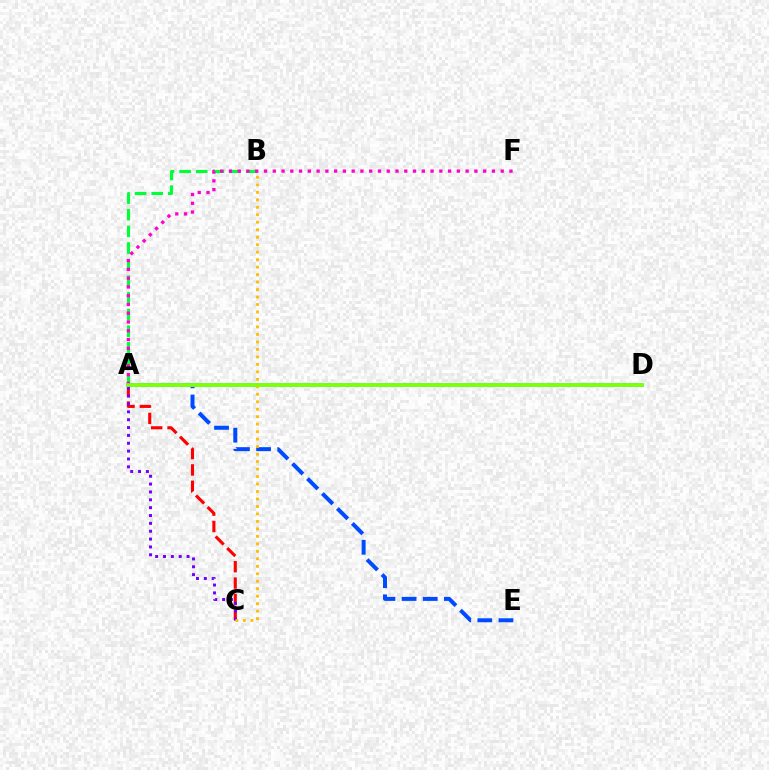{('A', 'B'): [{'color': '#00ff39', 'line_style': 'dashed', 'thickness': 2.26}], ('A', 'C'): [{'color': '#ff0000', 'line_style': 'dashed', 'thickness': 2.22}, {'color': '#7200ff', 'line_style': 'dotted', 'thickness': 2.13}], ('A', 'E'): [{'color': '#004bff', 'line_style': 'dashed', 'thickness': 2.87}], ('A', 'D'): [{'color': '#00fff6', 'line_style': 'solid', 'thickness': 2.73}, {'color': '#84ff00', 'line_style': 'solid', 'thickness': 2.6}], ('B', 'C'): [{'color': '#ffbd00', 'line_style': 'dotted', 'thickness': 2.03}], ('A', 'F'): [{'color': '#ff00cf', 'line_style': 'dotted', 'thickness': 2.38}]}